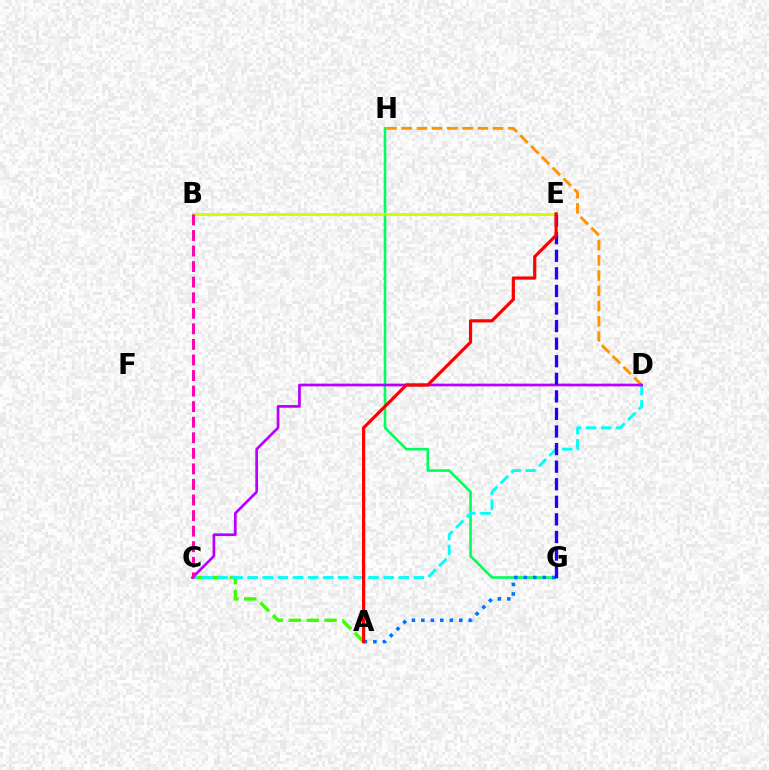{('A', 'C'): [{'color': '#3dff00', 'line_style': 'dashed', 'thickness': 2.42}], ('D', 'H'): [{'color': '#ff9400', 'line_style': 'dashed', 'thickness': 2.07}], ('G', 'H'): [{'color': '#00ff5c', 'line_style': 'solid', 'thickness': 1.87}], ('A', 'G'): [{'color': '#0074ff', 'line_style': 'dotted', 'thickness': 2.58}], ('C', 'D'): [{'color': '#00fff6', 'line_style': 'dashed', 'thickness': 2.05}, {'color': '#b900ff', 'line_style': 'solid', 'thickness': 1.95}], ('B', 'E'): [{'color': '#d1ff00', 'line_style': 'solid', 'thickness': 2.19}], ('E', 'G'): [{'color': '#2500ff', 'line_style': 'dashed', 'thickness': 2.39}], ('B', 'C'): [{'color': '#ff00ac', 'line_style': 'dashed', 'thickness': 2.11}], ('A', 'E'): [{'color': '#ff0000', 'line_style': 'solid', 'thickness': 2.3}]}